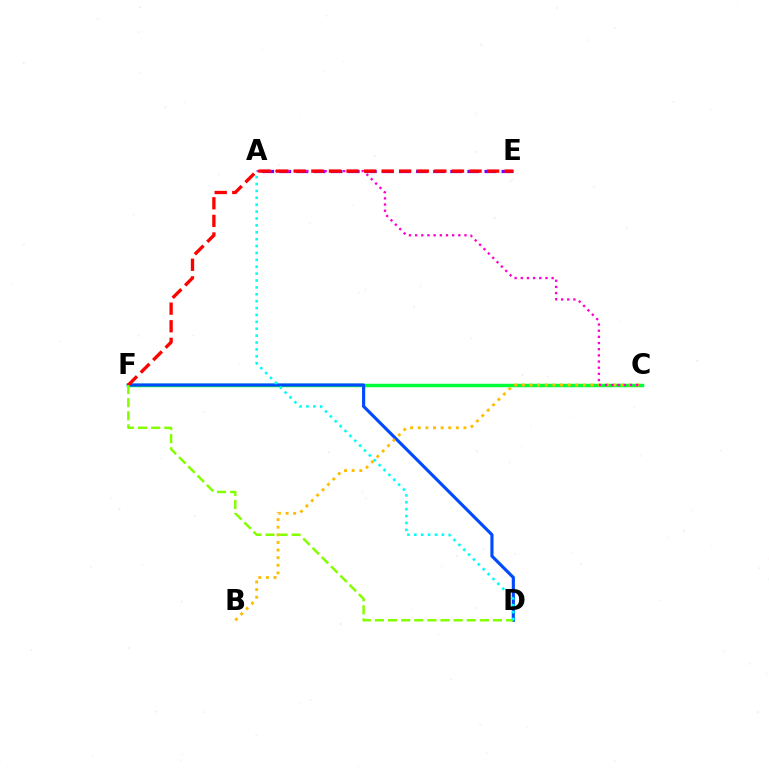{('C', 'F'): [{'color': '#00ff39', 'line_style': 'solid', 'thickness': 2.5}], ('D', 'F'): [{'color': '#004bff', 'line_style': 'solid', 'thickness': 2.26}, {'color': '#84ff00', 'line_style': 'dashed', 'thickness': 1.78}], ('A', 'E'): [{'color': '#7200ff', 'line_style': 'dashed', 'thickness': 2.32}], ('B', 'C'): [{'color': '#ffbd00', 'line_style': 'dotted', 'thickness': 2.07}], ('A', 'C'): [{'color': '#ff00cf', 'line_style': 'dotted', 'thickness': 1.68}], ('E', 'F'): [{'color': '#ff0000', 'line_style': 'dashed', 'thickness': 2.39}], ('A', 'D'): [{'color': '#00fff6', 'line_style': 'dotted', 'thickness': 1.87}]}